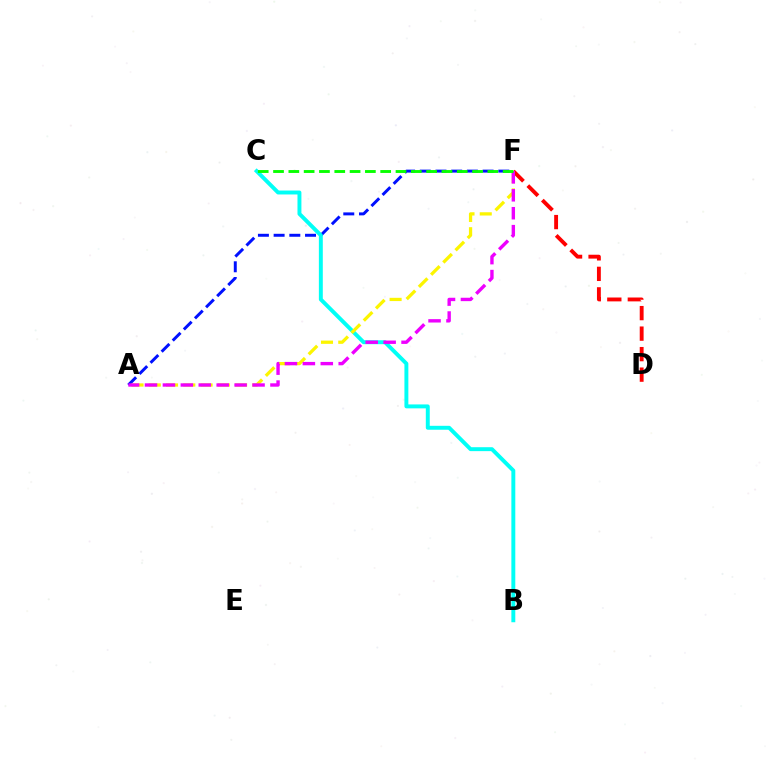{('A', 'F'): [{'color': '#0010ff', 'line_style': 'dashed', 'thickness': 2.13}, {'color': '#fcf500', 'line_style': 'dashed', 'thickness': 2.35}, {'color': '#ee00ff', 'line_style': 'dashed', 'thickness': 2.44}], ('B', 'C'): [{'color': '#00fff6', 'line_style': 'solid', 'thickness': 2.83}], ('D', 'F'): [{'color': '#ff0000', 'line_style': 'dashed', 'thickness': 2.79}], ('C', 'F'): [{'color': '#08ff00', 'line_style': 'dashed', 'thickness': 2.08}]}